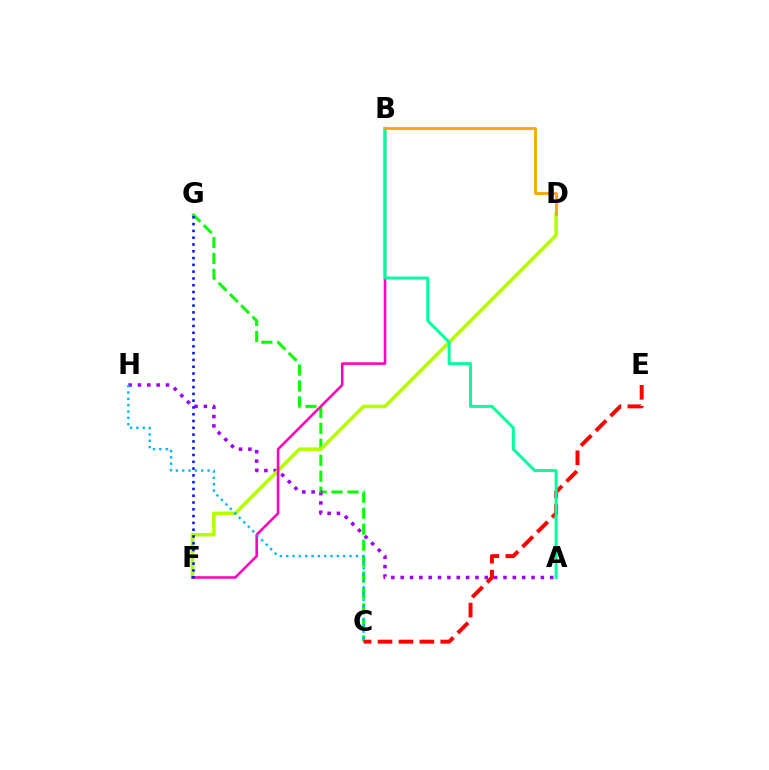{('C', 'G'): [{'color': '#08ff00', 'line_style': 'dashed', 'thickness': 2.17}], ('A', 'H'): [{'color': '#9b00ff', 'line_style': 'dotted', 'thickness': 2.54}], ('C', 'E'): [{'color': '#ff0000', 'line_style': 'dashed', 'thickness': 2.84}], ('D', 'F'): [{'color': '#b3ff00', 'line_style': 'solid', 'thickness': 2.56}], ('B', 'F'): [{'color': '#ff00bd', 'line_style': 'solid', 'thickness': 1.85}], ('F', 'G'): [{'color': '#0010ff', 'line_style': 'dotted', 'thickness': 1.84}], ('C', 'H'): [{'color': '#00b5ff', 'line_style': 'dotted', 'thickness': 1.72}], ('A', 'B'): [{'color': '#00ff9d', 'line_style': 'solid', 'thickness': 2.14}], ('B', 'D'): [{'color': '#ffa500', 'line_style': 'solid', 'thickness': 2.04}]}